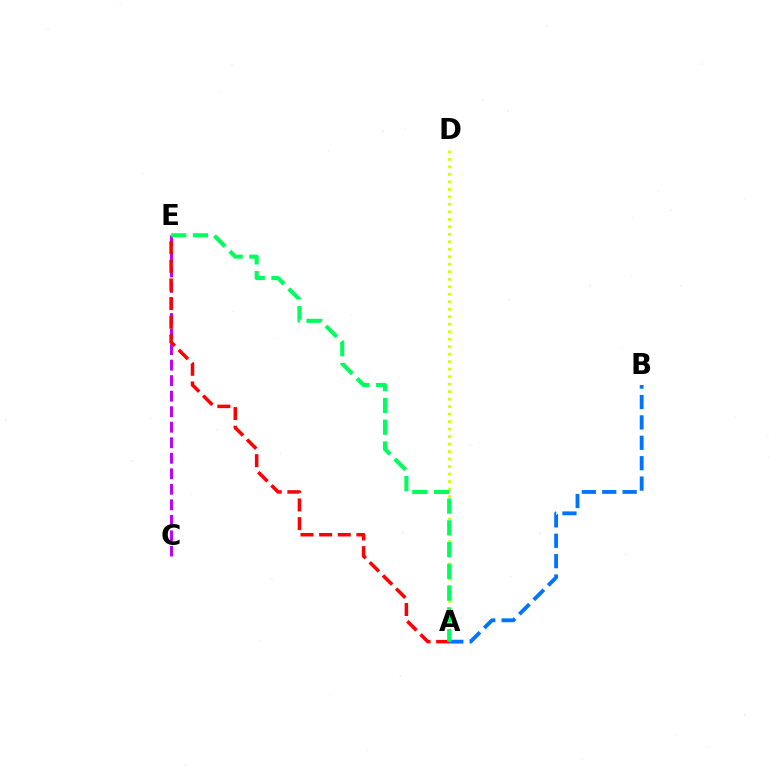{('A', 'B'): [{'color': '#0074ff', 'line_style': 'dashed', 'thickness': 2.77}], ('C', 'E'): [{'color': '#b900ff', 'line_style': 'dashed', 'thickness': 2.11}], ('A', 'D'): [{'color': '#d1ff00', 'line_style': 'dotted', 'thickness': 2.04}], ('A', 'E'): [{'color': '#ff0000', 'line_style': 'dashed', 'thickness': 2.53}, {'color': '#00ff5c', 'line_style': 'dashed', 'thickness': 2.96}]}